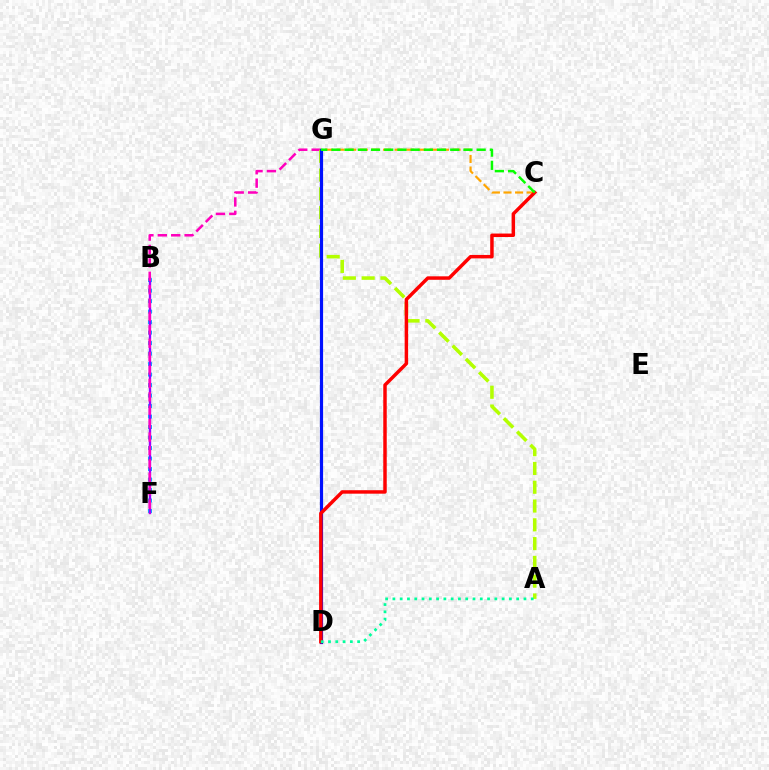{('B', 'F'): [{'color': '#00b5ff', 'line_style': 'dotted', 'thickness': 2.85}, {'color': '#9b00ff', 'line_style': 'solid', 'thickness': 1.71}], ('C', 'G'): [{'color': '#ffa500', 'line_style': 'dashed', 'thickness': 1.58}, {'color': '#08ff00', 'line_style': 'dashed', 'thickness': 1.79}], ('F', 'G'): [{'color': '#ff00bd', 'line_style': 'dashed', 'thickness': 1.82}], ('A', 'G'): [{'color': '#b3ff00', 'line_style': 'dashed', 'thickness': 2.55}], ('D', 'G'): [{'color': '#0010ff', 'line_style': 'solid', 'thickness': 2.29}], ('C', 'D'): [{'color': '#ff0000', 'line_style': 'solid', 'thickness': 2.5}], ('A', 'D'): [{'color': '#00ff9d', 'line_style': 'dotted', 'thickness': 1.98}]}